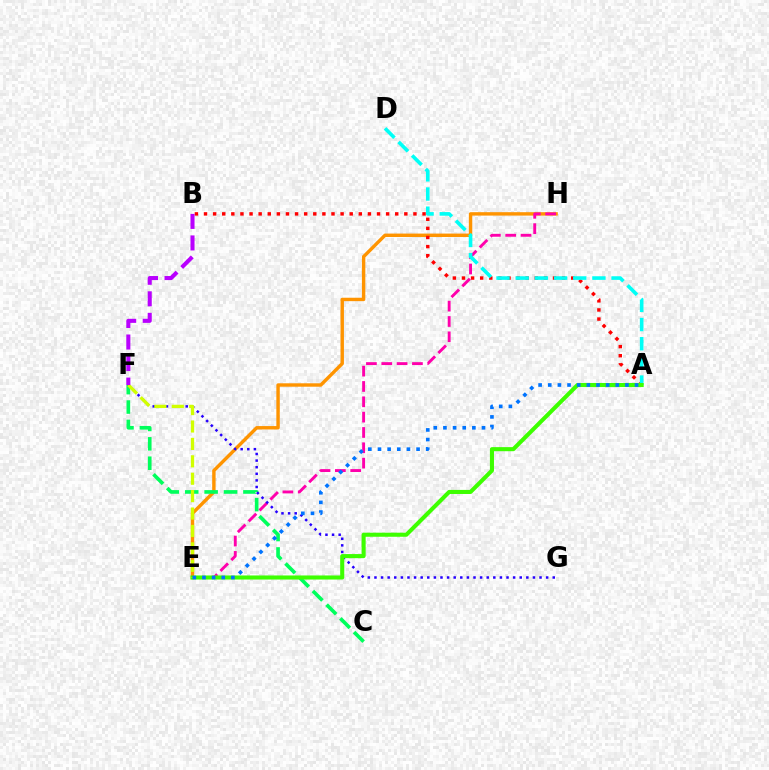{('E', 'H'): [{'color': '#ff9400', 'line_style': 'solid', 'thickness': 2.46}, {'color': '#ff00ac', 'line_style': 'dashed', 'thickness': 2.08}], ('A', 'B'): [{'color': '#ff0000', 'line_style': 'dotted', 'thickness': 2.47}], ('A', 'D'): [{'color': '#00fff6', 'line_style': 'dashed', 'thickness': 2.61}], ('C', 'F'): [{'color': '#00ff5c', 'line_style': 'dashed', 'thickness': 2.64}], ('F', 'G'): [{'color': '#2500ff', 'line_style': 'dotted', 'thickness': 1.79}], ('A', 'E'): [{'color': '#3dff00', 'line_style': 'solid', 'thickness': 2.93}, {'color': '#0074ff', 'line_style': 'dotted', 'thickness': 2.62}], ('E', 'F'): [{'color': '#d1ff00', 'line_style': 'dashed', 'thickness': 2.37}], ('B', 'F'): [{'color': '#b900ff', 'line_style': 'dashed', 'thickness': 2.93}]}